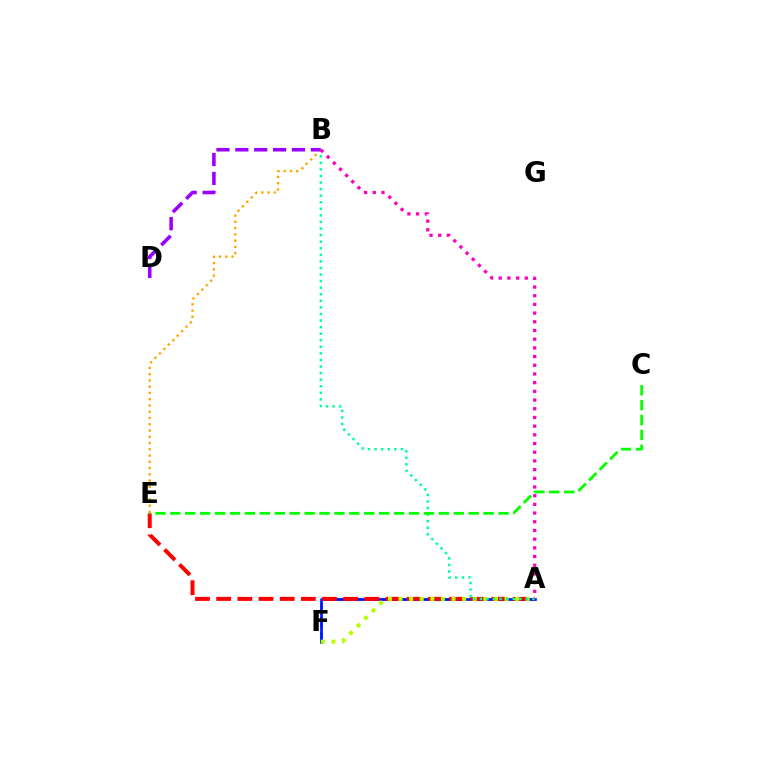{('A', 'F'): [{'color': '#00b5ff', 'line_style': 'dashed', 'thickness': 2.0}, {'color': '#0010ff', 'line_style': 'solid', 'thickness': 1.93}, {'color': '#b3ff00', 'line_style': 'dotted', 'thickness': 2.88}], ('B', 'E'): [{'color': '#ffa500', 'line_style': 'dotted', 'thickness': 1.7}], ('A', 'E'): [{'color': '#ff0000', 'line_style': 'dashed', 'thickness': 2.88}], ('B', 'D'): [{'color': '#9b00ff', 'line_style': 'dashed', 'thickness': 2.56}], ('A', 'B'): [{'color': '#00ff9d', 'line_style': 'dotted', 'thickness': 1.79}, {'color': '#ff00bd', 'line_style': 'dotted', 'thickness': 2.36}], ('C', 'E'): [{'color': '#08ff00', 'line_style': 'dashed', 'thickness': 2.03}]}